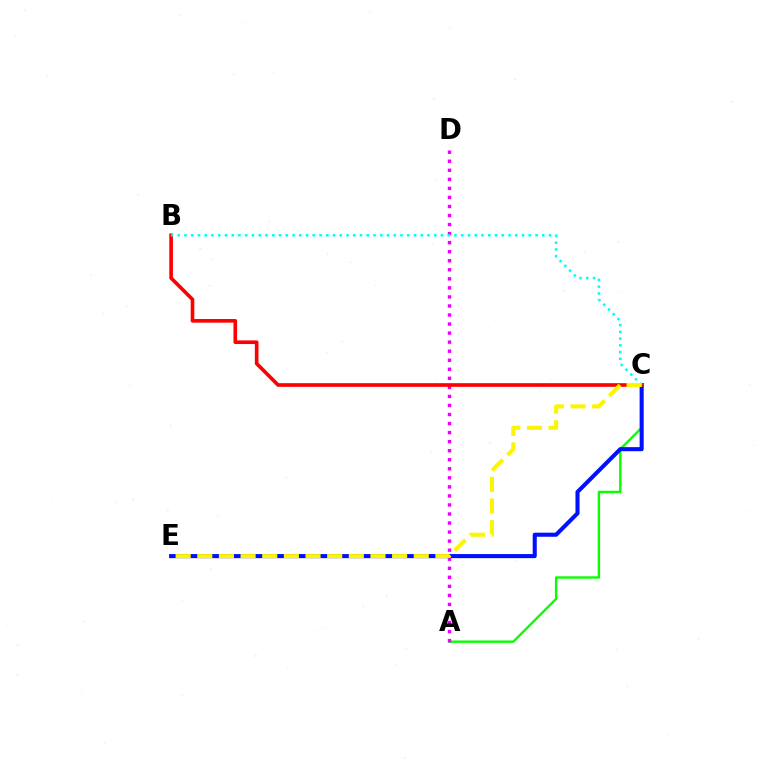{('A', 'C'): [{'color': '#08ff00', 'line_style': 'solid', 'thickness': 1.72}], ('A', 'D'): [{'color': '#ee00ff', 'line_style': 'dotted', 'thickness': 2.46}], ('C', 'E'): [{'color': '#0010ff', 'line_style': 'solid', 'thickness': 2.93}, {'color': '#fcf500', 'line_style': 'dashed', 'thickness': 2.94}], ('B', 'C'): [{'color': '#ff0000', 'line_style': 'solid', 'thickness': 2.63}, {'color': '#00fff6', 'line_style': 'dotted', 'thickness': 1.83}]}